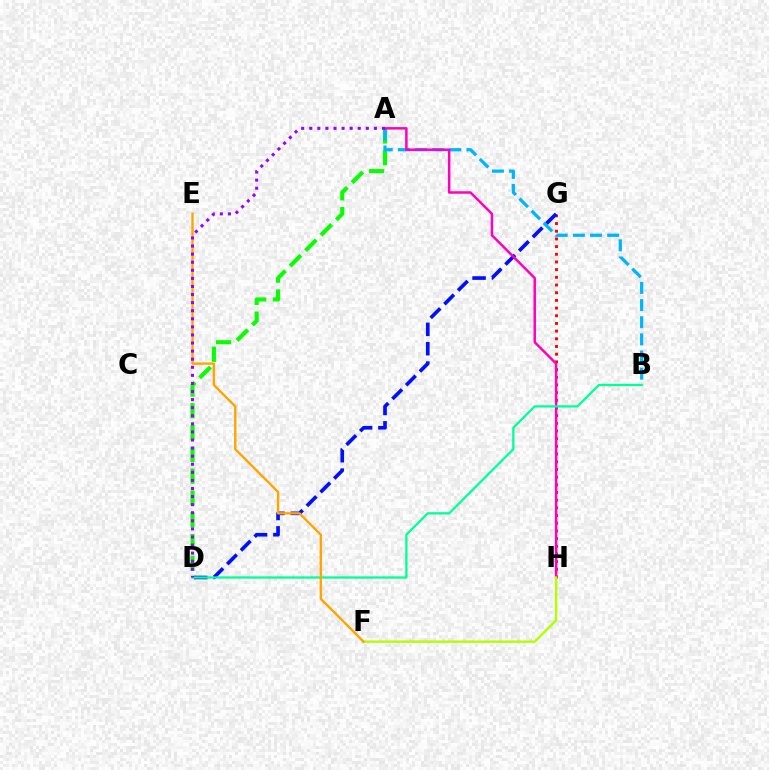{('A', 'D'): [{'color': '#08ff00', 'line_style': 'dashed', 'thickness': 2.96}, {'color': '#9b00ff', 'line_style': 'dotted', 'thickness': 2.2}], ('G', 'H'): [{'color': '#ff0000', 'line_style': 'dotted', 'thickness': 2.09}], ('A', 'B'): [{'color': '#00b5ff', 'line_style': 'dashed', 'thickness': 2.33}], ('D', 'G'): [{'color': '#0010ff', 'line_style': 'dashed', 'thickness': 2.63}], ('A', 'H'): [{'color': '#ff00bd', 'line_style': 'solid', 'thickness': 1.79}], ('F', 'H'): [{'color': '#b3ff00', 'line_style': 'solid', 'thickness': 1.74}], ('B', 'D'): [{'color': '#00ff9d', 'line_style': 'solid', 'thickness': 1.65}], ('E', 'F'): [{'color': '#ffa500', 'line_style': 'solid', 'thickness': 1.73}]}